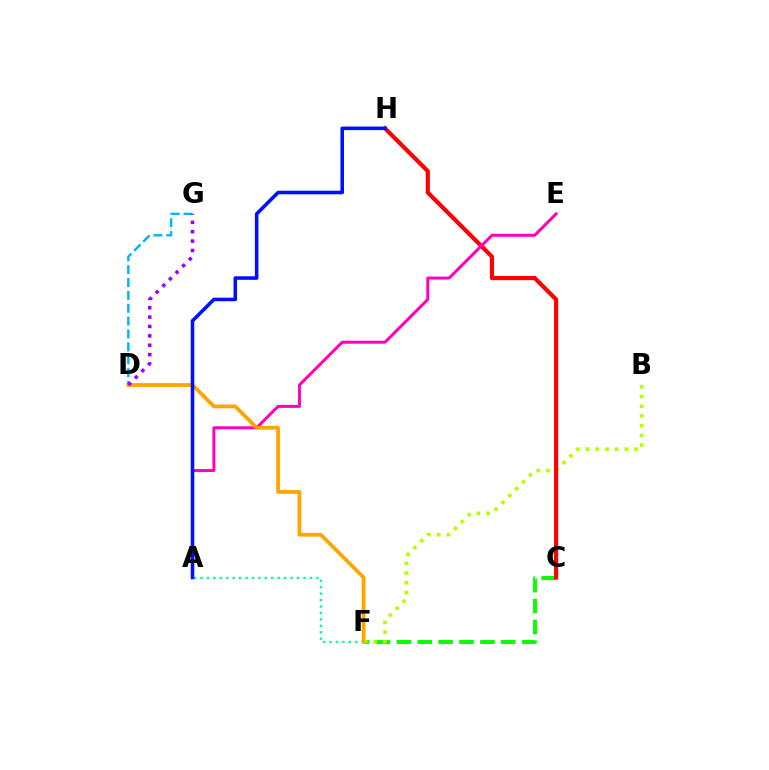{('C', 'F'): [{'color': '#08ff00', 'line_style': 'dashed', 'thickness': 2.84}], ('D', 'G'): [{'color': '#00b5ff', 'line_style': 'dashed', 'thickness': 1.75}, {'color': '#9b00ff', 'line_style': 'dotted', 'thickness': 2.55}], ('A', 'F'): [{'color': '#00ff9d', 'line_style': 'dotted', 'thickness': 1.75}], ('B', 'F'): [{'color': '#b3ff00', 'line_style': 'dotted', 'thickness': 2.64}], ('C', 'H'): [{'color': '#ff0000', 'line_style': 'solid', 'thickness': 3.0}], ('A', 'E'): [{'color': '#ff00bd', 'line_style': 'solid', 'thickness': 2.15}], ('D', 'F'): [{'color': '#ffa500', 'line_style': 'solid', 'thickness': 2.73}], ('A', 'H'): [{'color': '#0010ff', 'line_style': 'solid', 'thickness': 2.56}]}